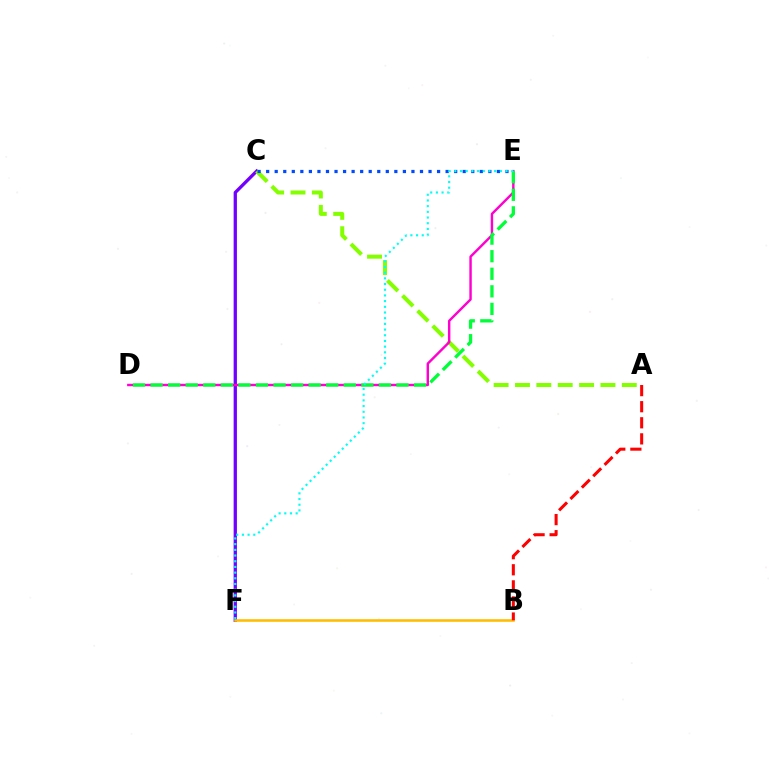{('C', 'F'): [{'color': '#7200ff', 'line_style': 'solid', 'thickness': 2.37}], ('A', 'C'): [{'color': '#84ff00', 'line_style': 'dashed', 'thickness': 2.9}], ('B', 'F'): [{'color': '#ffbd00', 'line_style': 'solid', 'thickness': 1.86}], ('D', 'E'): [{'color': '#ff00cf', 'line_style': 'solid', 'thickness': 1.75}, {'color': '#00ff39', 'line_style': 'dashed', 'thickness': 2.39}], ('A', 'B'): [{'color': '#ff0000', 'line_style': 'dashed', 'thickness': 2.19}], ('C', 'E'): [{'color': '#004bff', 'line_style': 'dotted', 'thickness': 2.32}], ('E', 'F'): [{'color': '#00fff6', 'line_style': 'dotted', 'thickness': 1.55}]}